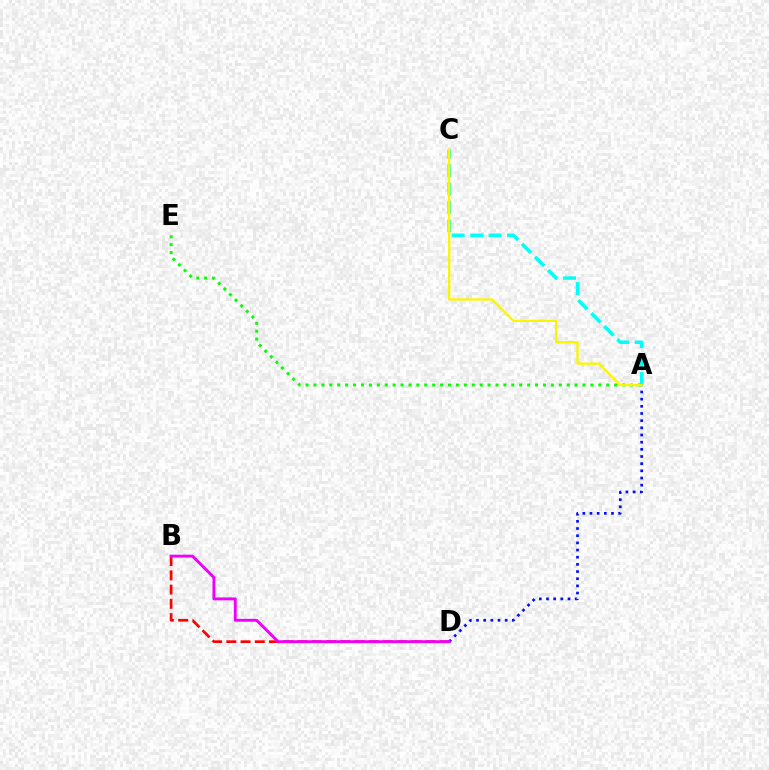{('B', 'D'): [{'color': '#ff0000', 'line_style': 'dashed', 'thickness': 1.94}, {'color': '#ee00ff', 'line_style': 'solid', 'thickness': 2.08}], ('A', 'D'): [{'color': '#0010ff', 'line_style': 'dotted', 'thickness': 1.95}], ('A', 'C'): [{'color': '#00fff6', 'line_style': 'dashed', 'thickness': 2.51}, {'color': '#fcf500', 'line_style': 'solid', 'thickness': 1.66}], ('A', 'E'): [{'color': '#08ff00', 'line_style': 'dotted', 'thickness': 2.15}]}